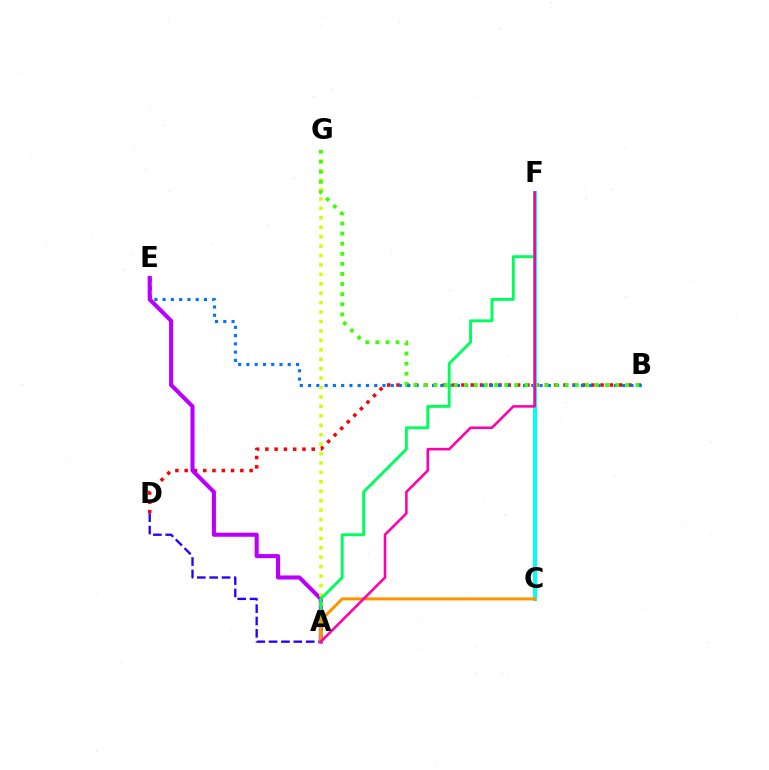{('B', 'D'): [{'color': '#ff0000', 'line_style': 'dotted', 'thickness': 2.52}], ('B', 'E'): [{'color': '#0074ff', 'line_style': 'dotted', 'thickness': 2.25}], ('C', 'F'): [{'color': '#00fff6', 'line_style': 'solid', 'thickness': 2.92}], ('A', 'E'): [{'color': '#b900ff', 'line_style': 'solid', 'thickness': 2.95}], ('A', 'D'): [{'color': '#2500ff', 'line_style': 'dashed', 'thickness': 1.68}], ('A', 'G'): [{'color': '#d1ff00', 'line_style': 'dotted', 'thickness': 2.56}], ('A', 'F'): [{'color': '#00ff5c', 'line_style': 'solid', 'thickness': 2.09}, {'color': '#ff00ac', 'line_style': 'solid', 'thickness': 1.85}], ('B', 'G'): [{'color': '#3dff00', 'line_style': 'dotted', 'thickness': 2.74}], ('A', 'C'): [{'color': '#ff9400', 'line_style': 'solid', 'thickness': 2.18}]}